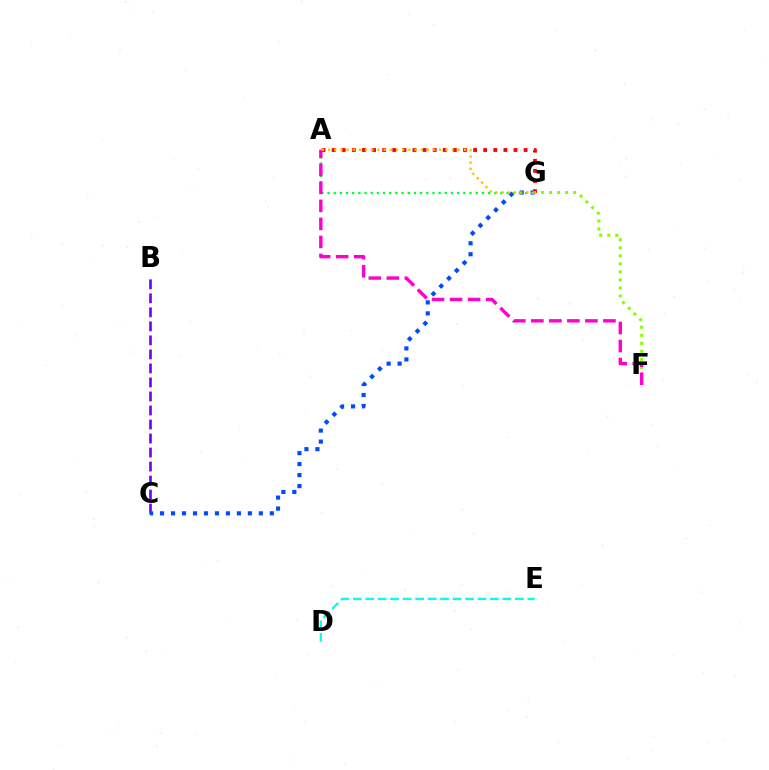{('B', 'C'): [{'color': '#7200ff', 'line_style': 'dashed', 'thickness': 1.9}], ('C', 'G'): [{'color': '#004bff', 'line_style': 'dotted', 'thickness': 2.98}], ('A', 'G'): [{'color': '#ff0000', 'line_style': 'dotted', 'thickness': 2.74}, {'color': '#00ff39', 'line_style': 'dotted', 'thickness': 1.68}, {'color': '#ffbd00', 'line_style': 'dotted', 'thickness': 1.68}], ('F', 'G'): [{'color': '#84ff00', 'line_style': 'dotted', 'thickness': 2.18}], ('D', 'E'): [{'color': '#00fff6', 'line_style': 'dashed', 'thickness': 1.69}], ('A', 'F'): [{'color': '#ff00cf', 'line_style': 'dashed', 'thickness': 2.45}]}